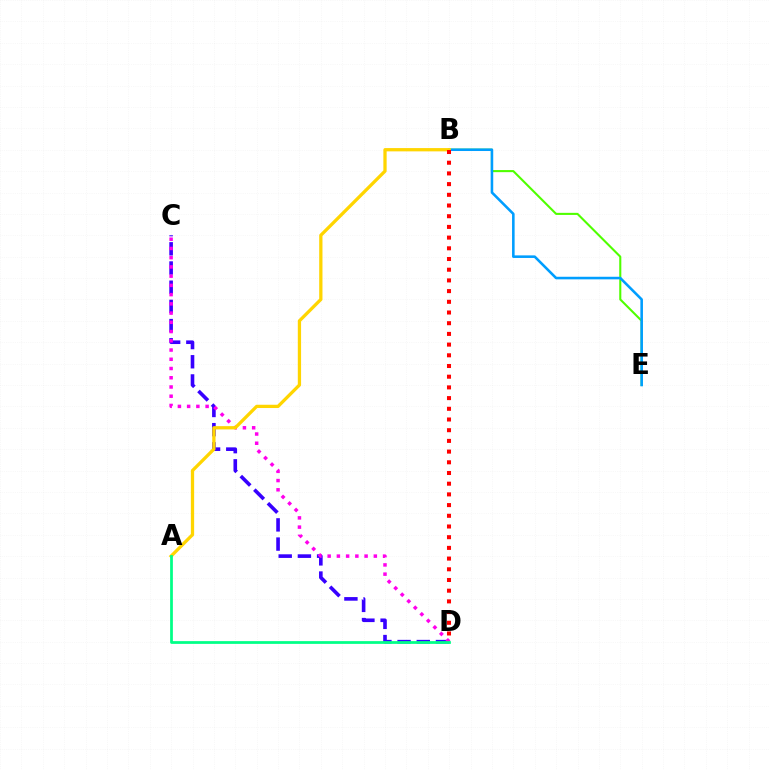{('B', 'E'): [{'color': '#4fff00', 'line_style': 'solid', 'thickness': 1.51}, {'color': '#009eff', 'line_style': 'solid', 'thickness': 1.86}], ('C', 'D'): [{'color': '#3700ff', 'line_style': 'dashed', 'thickness': 2.61}, {'color': '#ff00ed', 'line_style': 'dotted', 'thickness': 2.51}], ('A', 'B'): [{'color': '#ffd500', 'line_style': 'solid', 'thickness': 2.36}], ('B', 'D'): [{'color': '#ff0000', 'line_style': 'dotted', 'thickness': 2.91}], ('A', 'D'): [{'color': '#00ff86', 'line_style': 'solid', 'thickness': 1.98}]}